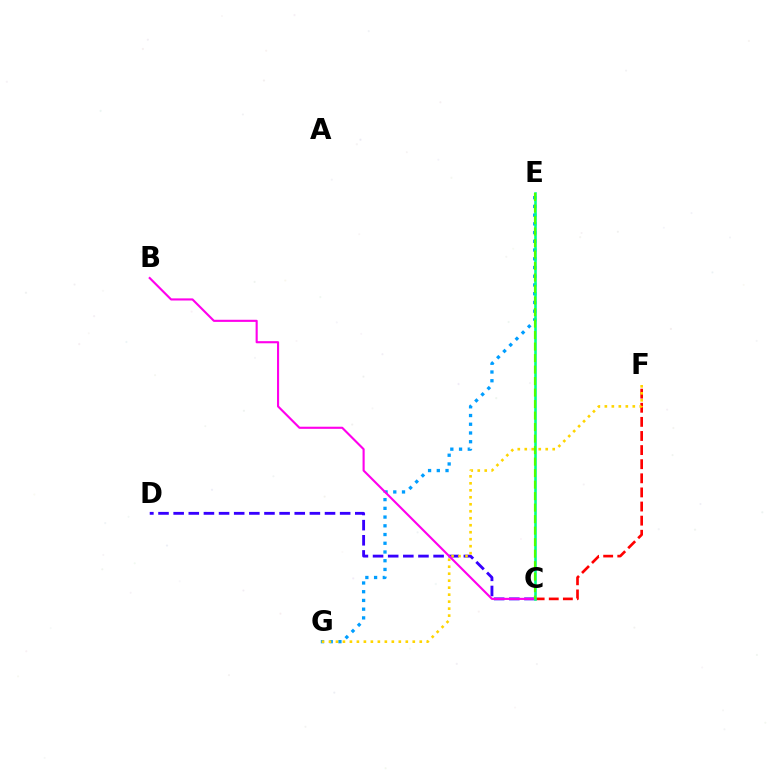{('C', 'D'): [{'color': '#3700ff', 'line_style': 'dashed', 'thickness': 2.06}], ('C', 'F'): [{'color': '#ff0000', 'line_style': 'dashed', 'thickness': 1.92}], ('E', 'G'): [{'color': '#009eff', 'line_style': 'dotted', 'thickness': 2.37}], ('F', 'G'): [{'color': '#ffd500', 'line_style': 'dotted', 'thickness': 1.9}], ('B', 'C'): [{'color': '#ff00ed', 'line_style': 'solid', 'thickness': 1.53}], ('C', 'E'): [{'color': '#00ff86', 'line_style': 'solid', 'thickness': 1.87}, {'color': '#4fff00', 'line_style': 'dashed', 'thickness': 1.56}]}